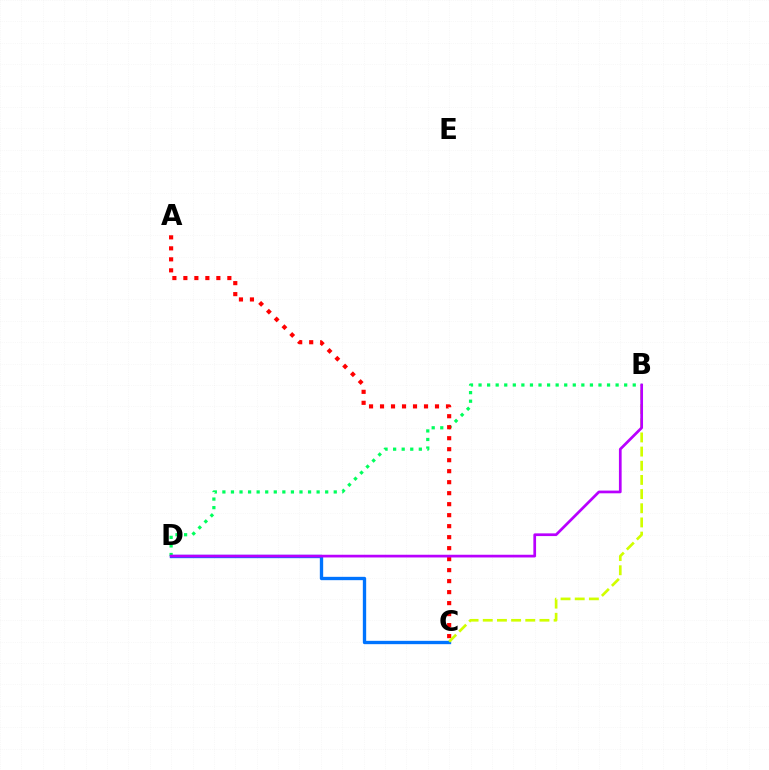{('C', 'D'): [{'color': '#0074ff', 'line_style': 'solid', 'thickness': 2.4}], ('B', 'D'): [{'color': '#00ff5c', 'line_style': 'dotted', 'thickness': 2.33}, {'color': '#b900ff', 'line_style': 'solid', 'thickness': 1.96}], ('A', 'C'): [{'color': '#ff0000', 'line_style': 'dotted', 'thickness': 2.99}], ('B', 'C'): [{'color': '#d1ff00', 'line_style': 'dashed', 'thickness': 1.92}]}